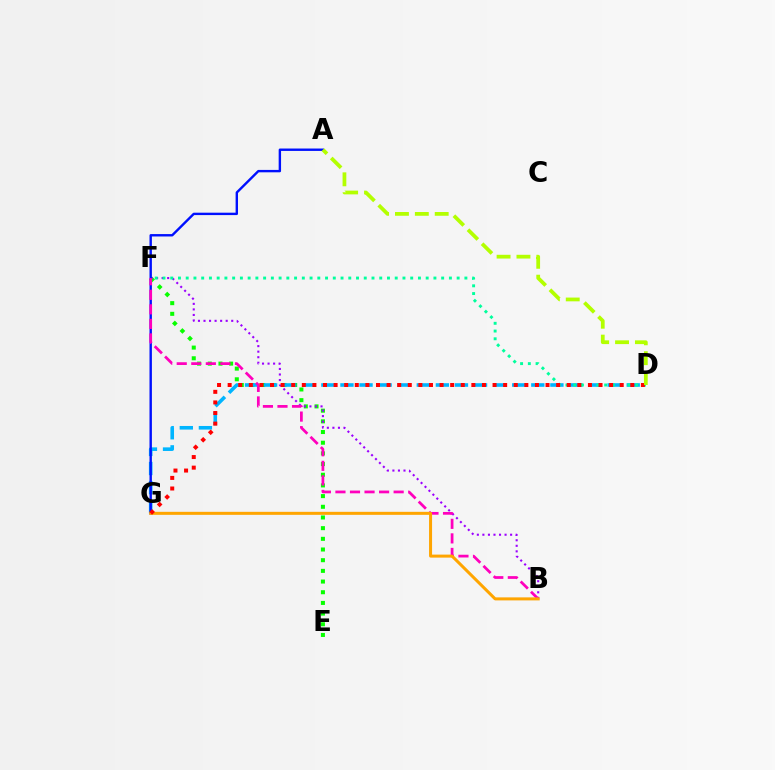{('E', 'F'): [{'color': '#08ff00', 'line_style': 'dotted', 'thickness': 2.9}], ('B', 'F'): [{'color': '#9b00ff', 'line_style': 'dotted', 'thickness': 1.51}, {'color': '#ff00bd', 'line_style': 'dashed', 'thickness': 1.98}], ('D', 'G'): [{'color': '#00b5ff', 'line_style': 'dashed', 'thickness': 2.59}, {'color': '#ff0000', 'line_style': 'dotted', 'thickness': 2.88}], ('A', 'G'): [{'color': '#0010ff', 'line_style': 'solid', 'thickness': 1.73}], ('B', 'G'): [{'color': '#ffa500', 'line_style': 'solid', 'thickness': 2.17}], ('D', 'F'): [{'color': '#00ff9d', 'line_style': 'dotted', 'thickness': 2.1}], ('A', 'D'): [{'color': '#b3ff00', 'line_style': 'dashed', 'thickness': 2.7}]}